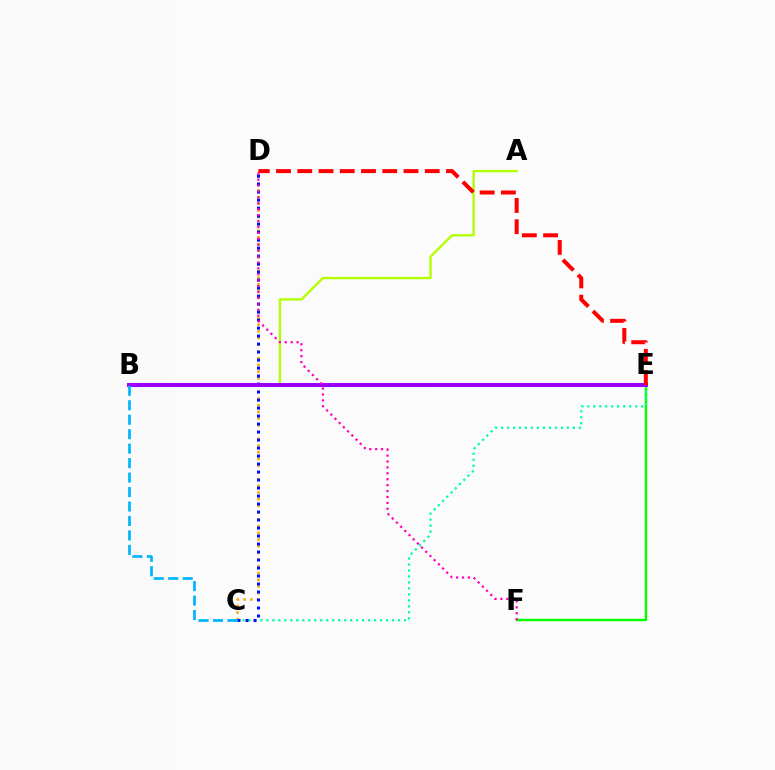{('E', 'F'): [{'color': '#08ff00', 'line_style': 'solid', 'thickness': 1.75}], ('C', 'D'): [{'color': '#ffa500', 'line_style': 'dotted', 'thickness': 1.82}, {'color': '#0010ff', 'line_style': 'dotted', 'thickness': 2.17}], ('C', 'E'): [{'color': '#00ff9d', 'line_style': 'dotted', 'thickness': 1.63}], ('A', 'B'): [{'color': '#b3ff00', 'line_style': 'solid', 'thickness': 1.69}], ('B', 'E'): [{'color': '#9b00ff', 'line_style': 'solid', 'thickness': 2.87}], ('D', 'F'): [{'color': '#ff00bd', 'line_style': 'dotted', 'thickness': 1.61}], ('D', 'E'): [{'color': '#ff0000', 'line_style': 'dashed', 'thickness': 2.89}], ('B', 'C'): [{'color': '#00b5ff', 'line_style': 'dashed', 'thickness': 1.96}]}